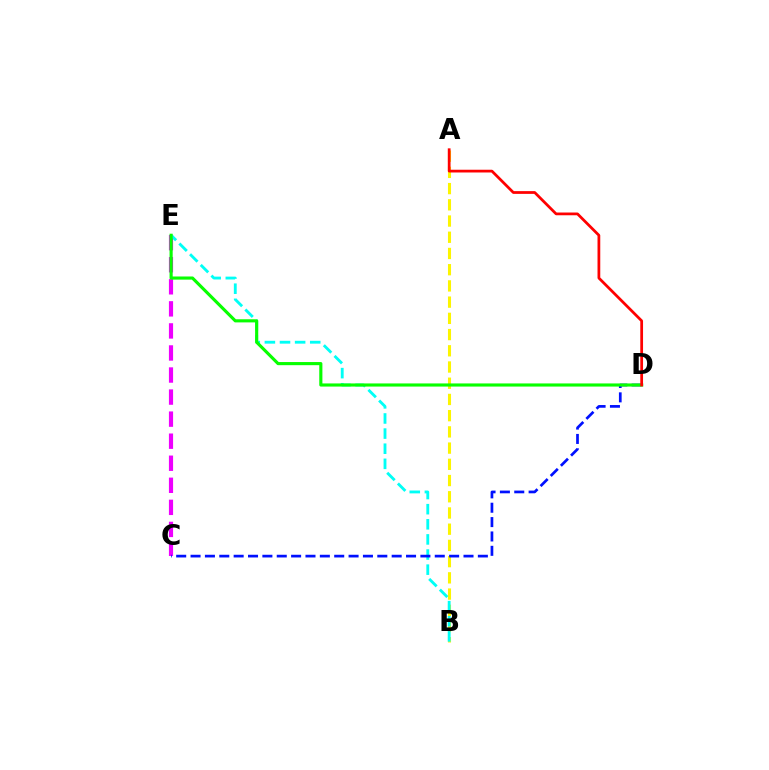{('A', 'B'): [{'color': '#fcf500', 'line_style': 'dashed', 'thickness': 2.2}], ('C', 'E'): [{'color': '#ee00ff', 'line_style': 'dashed', 'thickness': 3.0}], ('B', 'E'): [{'color': '#00fff6', 'line_style': 'dashed', 'thickness': 2.05}], ('C', 'D'): [{'color': '#0010ff', 'line_style': 'dashed', 'thickness': 1.95}], ('D', 'E'): [{'color': '#08ff00', 'line_style': 'solid', 'thickness': 2.25}], ('A', 'D'): [{'color': '#ff0000', 'line_style': 'solid', 'thickness': 1.98}]}